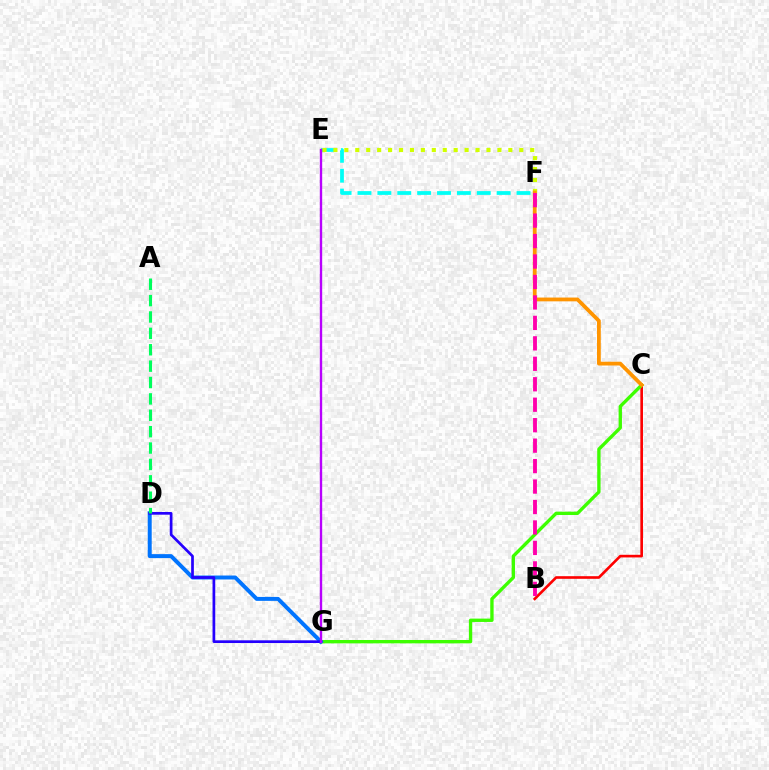{('B', 'C'): [{'color': '#ff0000', 'line_style': 'solid', 'thickness': 1.9}], ('E', 'F'): [{'color': '#00fff6', 'line_style': 'dashed', 'thickness': 2.7}, {'color': '#d1ff00', 'line_style': 'dotted', 'thickness': 2.97}], ('C', 'G'): [{'color': '#3dff00', 'line_style': 'solid', 'thickness': 2.41}], ('C', 'F'): [{'color': '#ff9400', 'line_style': 'solid', 'thickness': 2.73}], ('D', 'G'): [{'color': '#0074ff', 'line_style': 'solid', 'thickness': 2.85}, {'color': '#2500ff', 'line_style': 'solid', 'thickness': 1.96}], ('E', 'G'): [{'color': '#b900ff', 'line_style': 'solid', 'thickness': 1.7}], ('A', 'D'): [{'color': '#00ff5c', 'line_style': 'dashed', 'thickness': 2.23}], ('B', 'F'): [{'color': '#ff00ac', 'line_style': 'dashed', 'thickness': 2.78}]}